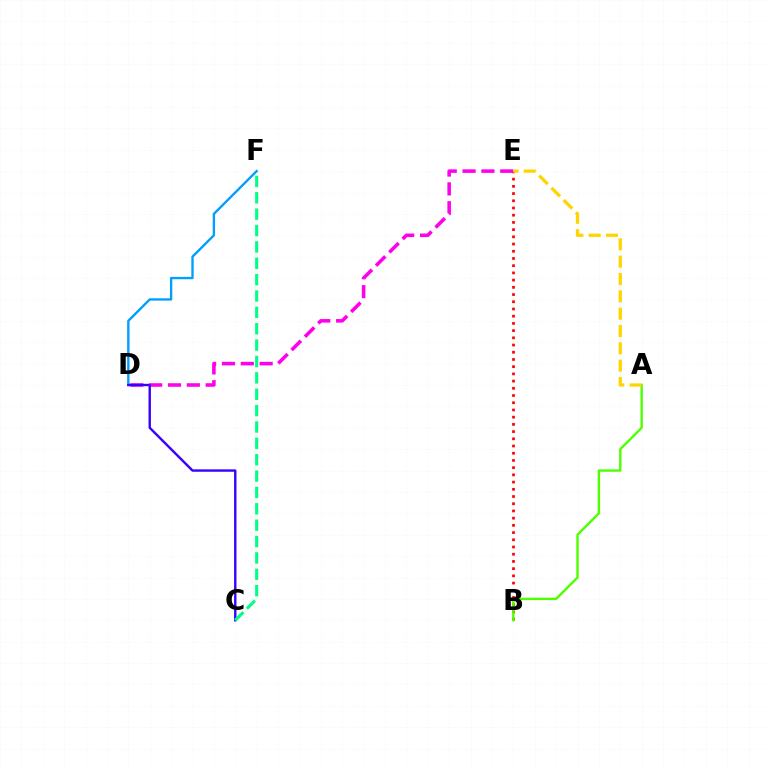{('B', 'E'): [{'color': '#ff0000', 'line_style': 'dotted', 'thickness': 1.96}], ('D', 'E'): [{'color': '#ff00ed', 'line_style': 'dashed', 'thickness': 2.56}], ('D', 'F'): [{'color': '#009eff', 'line_style': 'solid', 'thickness': 1.7}], ('C', 'D'): [{'color': '#3700ff', 'line_style': 'solid', 'thickness': 1.72}], ('A', 'B'): [{'color': '#4fff00', 'line_style': 'solid', 'thickness': 1.71}], ('A', 'E'): [{'color': '#ffd500', 'line_style': 'dashed', 'thickness': 2.35}], ('C', 'F'): [{'color': '#00ff86', 'line_style': 'dashed', 'thickness': 2.22}]}